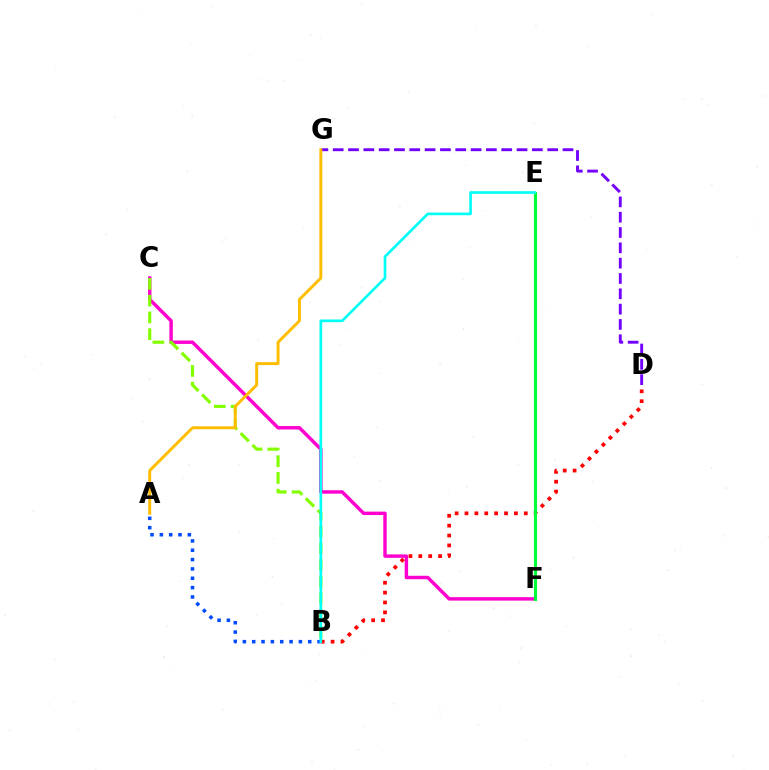{('C', 'F'): [{'color': '#ff00cf', 'line_style': 'solid', 'thickness': 2.47}], ('B', 'D'): [{'color': '#ff0000', 'line_style': 'dotted', 'thickness': 2.69}], ('B', 'C'): [{'color': '#84ff00', 'line_style': 'dashed', 'thickness': 2.28}], ('D', 'G'): [{'color': '#7200ff', 'line_style': 'dashed', 'thickness': 2.08}], ('A', 'B'): [{'color': '#004bff', 'line_style': 'dotted', 'thickness': 2.54}], ('E', 'F'): [{'color': '#00ff39', 'line_style': 'solid', 'thickness': 2.26}], ('B', 'E'): [{'color': '#00fff6', 'line_style': 'solid', 'thickness': 1.91}], ('A', 'G'): [{'color': '#ffbd00', 'line_style': 'solid', 'thickness': 2.12}]}